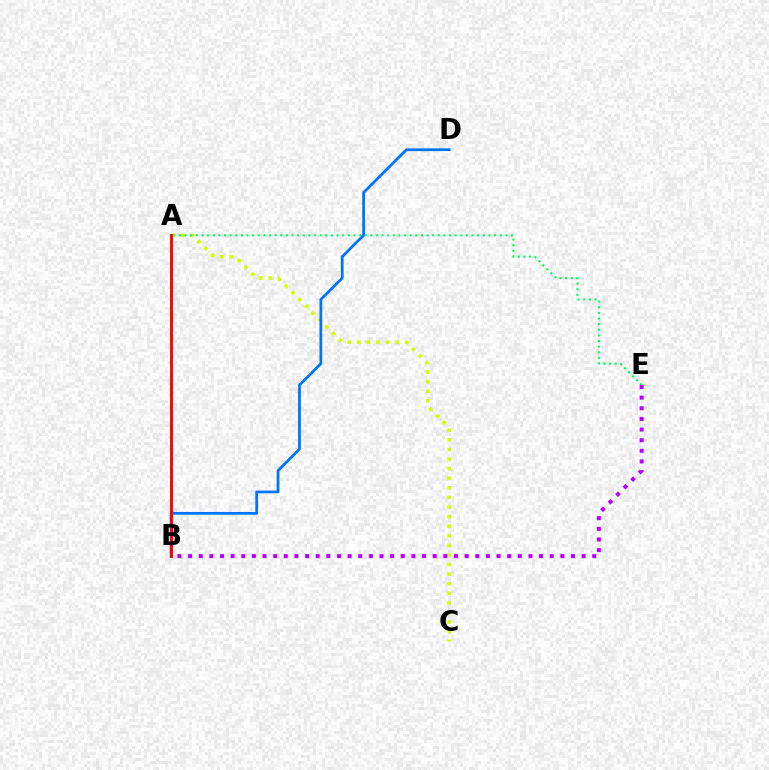{('A', 'C'): [{'color': '#d1ff00', 'line_style': 'dotted', 'thickness': 2.61}], ('A', 'E'): [{'color': '#00ff5c', 'line_style': 'dotted', 'thickness': 1.53}], ('B', 'E'): [{'color': '#b900ff', 'line_style': 'dotted', 'thickness': 2.89}], ('B', 'D'): [{'color': '#0074ff', 'line_style': 'solid', 'thickness': 1.98}], ('A', 'B'): [{'color': '#ff0000', 'line_style': 'solid', 'thickness': 2.06}]}